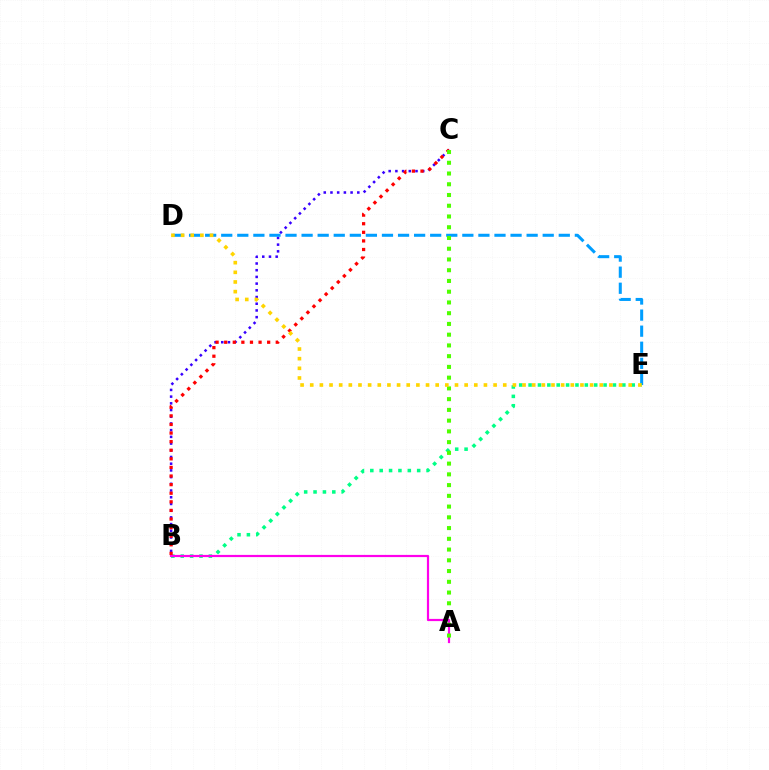{('B', 'C'): [{'color': '#3700ff', 'line_style': 'dotted', 'thickness': 1.82}, {'color': '#ff0000', 'line_style': 'dotted', 'thickness': 2.34}], ('D', 'E'): [{'color': '#009eff', 'line_style': 'dashed', 'thickness': 2.18}, {'color': '#ffd500', 'line_style': 'dotted', 'thickness': 2.62}], ('B', 'E'): [{'color': '#00ff86', 'line_style': 'dotted', 'thickness': 2.55}], ('A', 'B'): [{'color': '#ff00ed', 'line_style': 'solid', 'thickness': 1.59}], ('A', 'C'): [{'color': '#4fff00', 'line_style': 'dotted', 'thickness': 2.92}]}